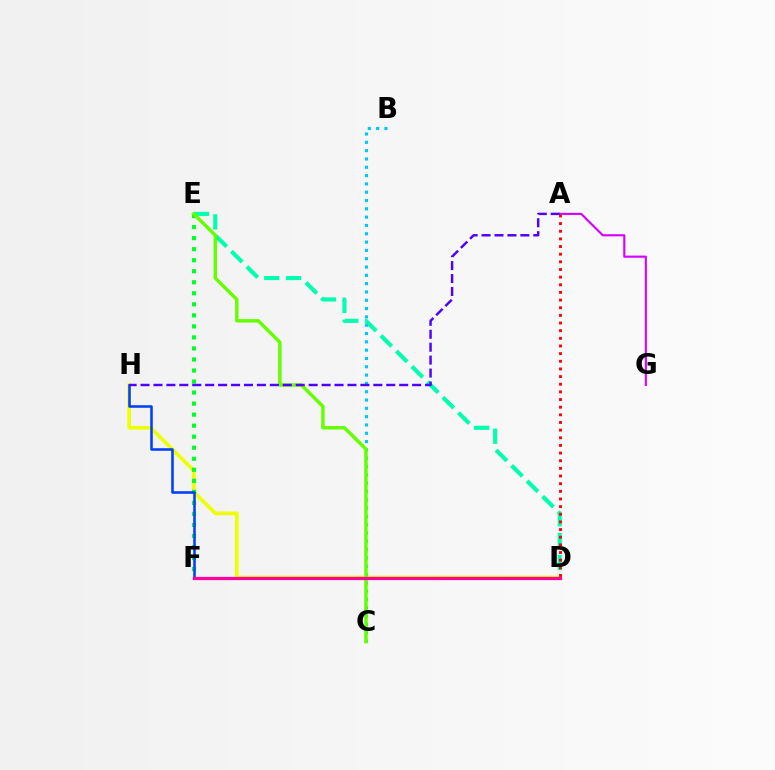{('D', 'H'): [{'color': '#eeff00', 'line_style': 'solid', 'thickness': 2.64}], ('E', 'F'): [{'color': '#00ff27', 'line_style': 'dotted', 'thickness': 3.0}], ('A', 'G'): [{'color': '#d600ff', 'line_style': 'solid', 'thickness': 1.53}], ('D', 'E'): [{'color': '#00ffaf', 'line_style': 'dashed', 'thickness': 2.97}], ('F', 'H'): [{'color': '#003fff', 'line_style': 'solid', 'thickness': 1.84}], ('B', 'C'): [{'color': '#00c7ff', 'line_style': 'dotted', 'thickness': 2.26}], ('C', 'E'): [{'color': '#66ff00', 'line_style': 'solid', 'thickness': 2.49}], ('A', 'D'): [{'color': '#ff0000', 'line_style': 'dotted', 'thickness': 2.08}], ('D', 'F'): [{'color': '#ff8800', 'line_style': 'dashed', 'thickness': 1.82}, {'color': '#ff00a0', 'line_style': 'solid', 'thickness': 2.33}], ('A', 'H'): [{'color': '#4f00ff', 'line_style': 'dashed', 'thickness': 1.76}]}